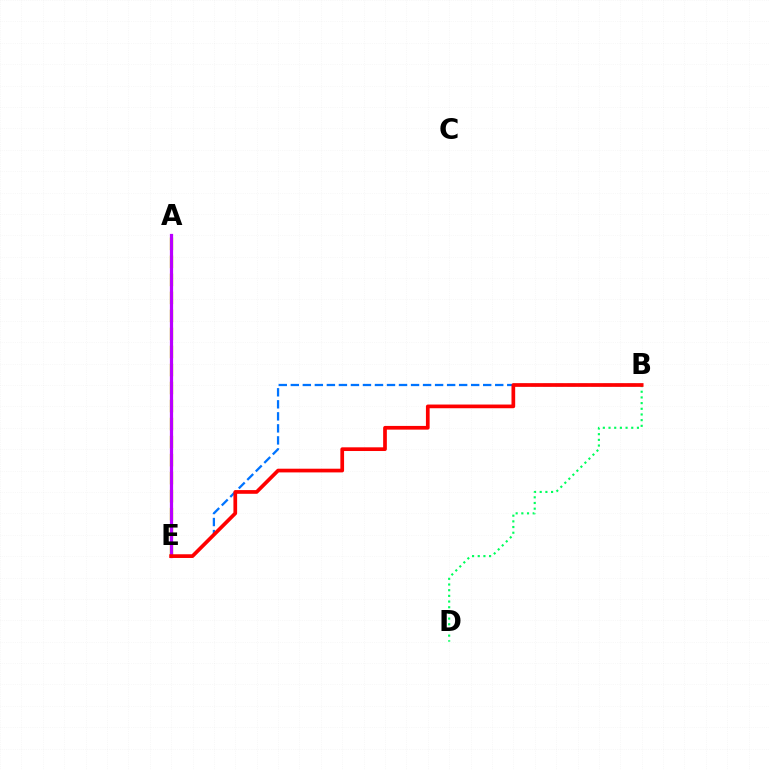{('B', 'D'): [{'color': '#00ff5c', 'line_style': 'dotted', 'thickness': 1.54}], ('A', 'E'): [{'color': '#d1ff00', 'line_style': 'dashed', 'thickness': 2.45}, {'color': '#b900ff', 'line_style': 'solid', 'thickness': 2.32}], ('B', 'E'): [{'color': '#0074ff', 'line_style': 'dashed', 'thickness': 1.63}, {'color': '#ff0000', 'line_style': 'solid', 'thickness': 2.66}]}